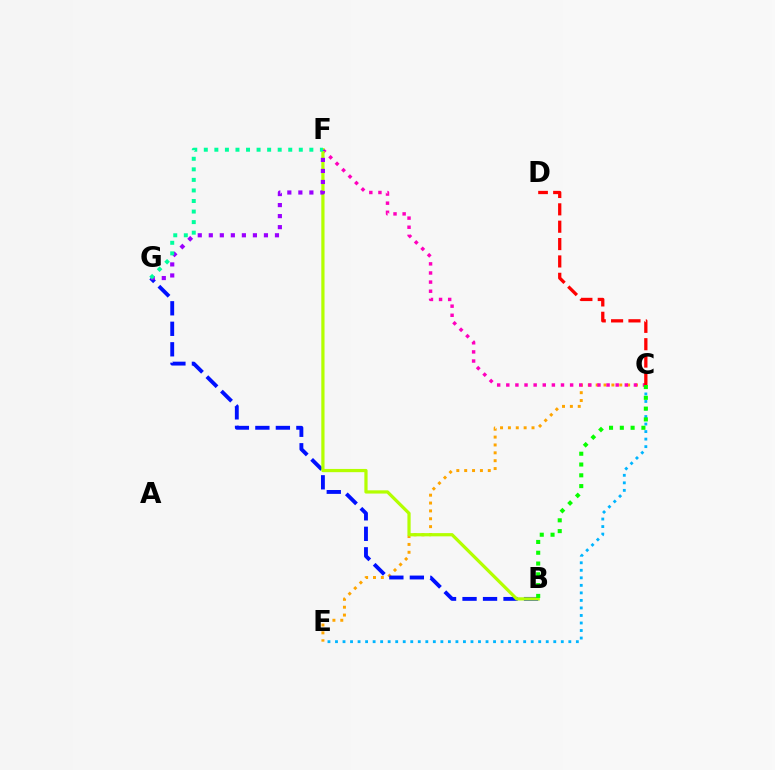{('C', 'E'): [{'color': '#00b5ff', 'line_style': 'dotted', 'thickness': 2.05}, {'color': '#ffa500', 'line_style': 'dotted', 'thickness': 2.14}], ('B', 'G'): [{'color': '#0010ff', 'line_style': 'dashed', 'thickness': 2.78}], ('C', 'F'): [{'color': '#ff00bd', 'line_style': 'dotted', 'thickness': 2.48}], ('B', 'F'): [{'color': '#b3ff00', 'line_style': 'solid', 'thickness': 2.33}], ('F', 'G'): [{'color': '#9b00ff', 'line_style': 'dotted', 'thickness': 3.0}, {'color': '#00ff9d', 'line_style': 'dotted', 'thickness': 2.87}], ('B', 'C'): [{'color': '#08ff00', 'line_style': 'dotted', 'thickness': 2.93}], ('C', 'D'): [{'color': '#ff0000', 'line_style': 'dashed', 'thickness': 2.36}]}